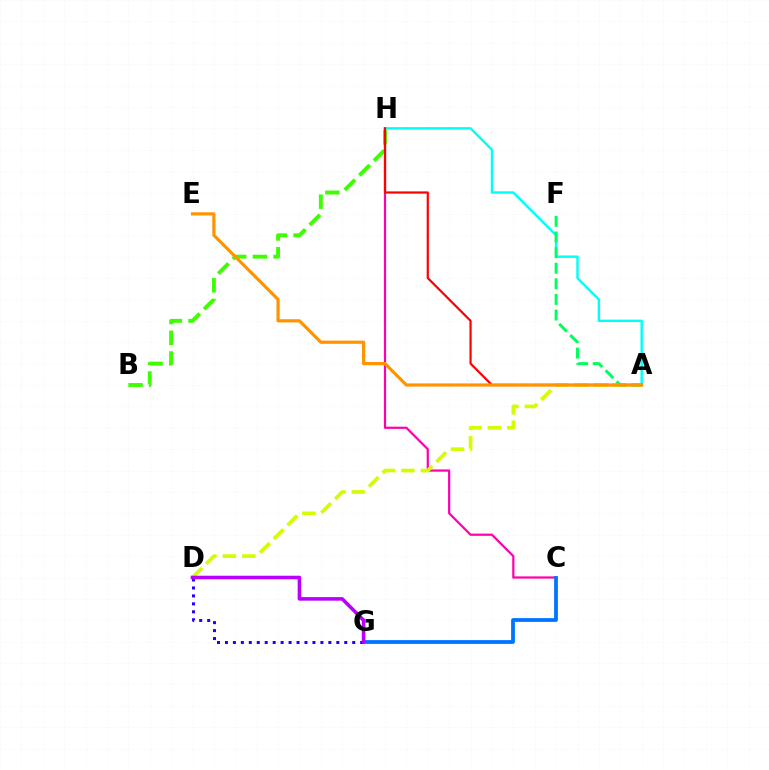{('C', 'H'): [{'color': '#ff00ac', 'line_style': 'solid', 'thickness': 1.59}], ('B', 'H'): [{'color': '#3dff00', 'line_style': 'dashed', 'thickness': 2.81}], ('A', 'D'): [{'color': '#d1ff00', 'line_style': 'dashed', 'thickness': 2.64}], ('C', 'G'): [{'color': '#0074ff', 'line_style': 'solid', 'thickness': 2.71}], ('A', 'H'): [{'color': '#00fff6', 'line_style': 'solid', 'thickness': 1.73}, {'color': '#ff0000', 'line_style': 'solid', 'thickness': 1.58}], ('D', 'G'): [{'color': '#2500ff', 'line_style': 'dotted', 'thickness': 2.16}, {'color': '#b900ff', 'line_style': 'solid', 'thickness': 2.57}], ('A', 'F'): [{'color': '#00ff5c', 'line_style': 'dashed', 'thickness': 2.12}], ('A', 'E'): [{'color': '#ff9400', 'line_style': 'solid', 'thickness': 2.3}]}